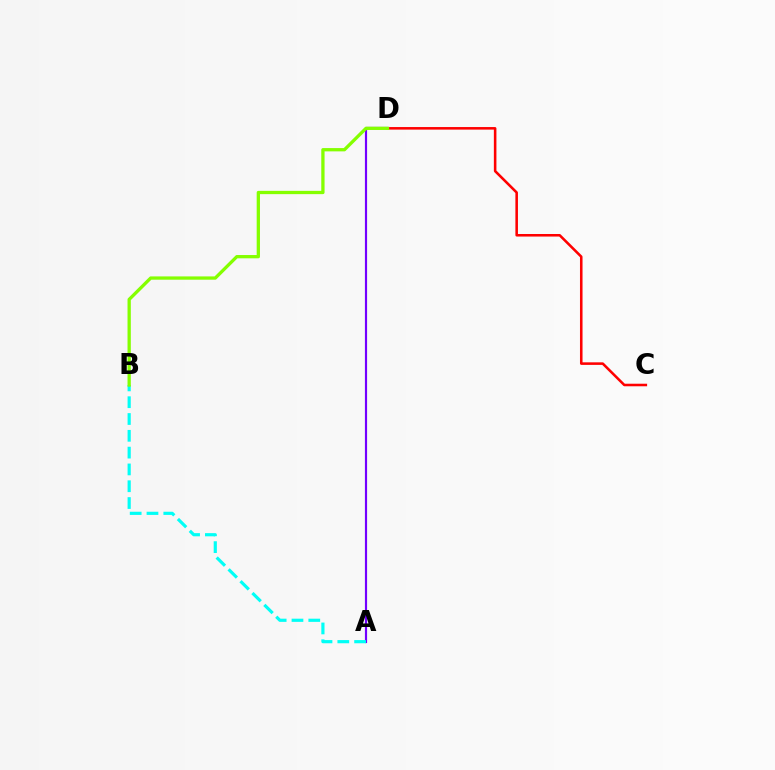{('A', 'D'): [{'color': '#7200ff', 'line_style': 'solid', 'thickness': 1.57}], ('A', 'B'): [{'color': '#00fff6', 'line_style': 'dashed', 'thickness': 2.28}], ('C', 'D'): [{'color': '#ff0000', 'line_style': 'solid', 'thickness': 1.84}], ('B', 'D'): [{'color': '#84ff00', 'line_style': 'solid', 'thickness': 2.37}]}